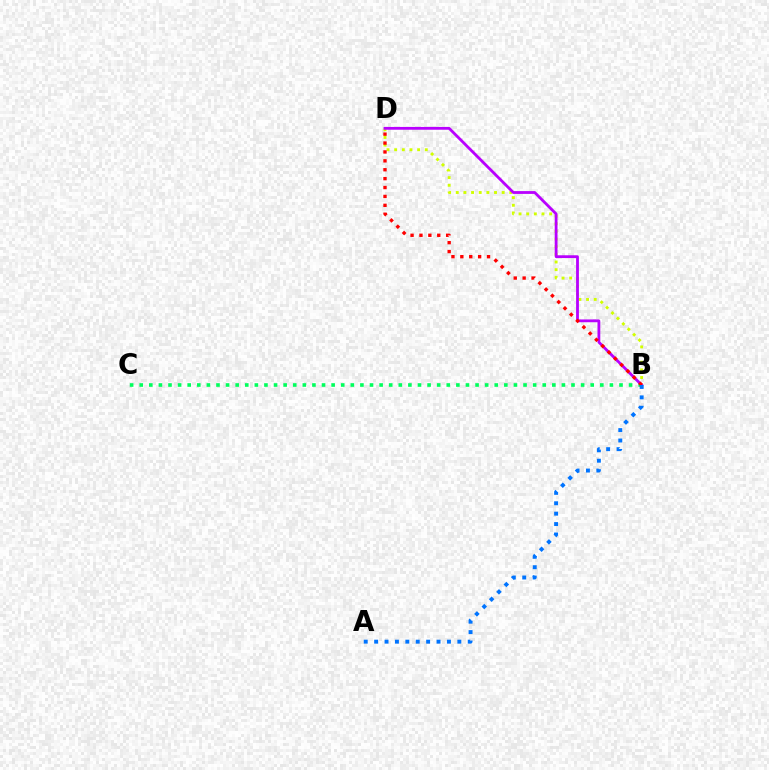{('B', 'C'): [{'color': '#00ff5c', 'line_style': 'dotted', 'thickness': 2.61}], ('B', 'D'): [{'color': '#d1ff00', 'line_style': 'dotted', 'thickness': 2.08}, {'color': '#b900ff', 'line_style': 'solid', 'thickness': 2.02}, {'color': '#ff0000', 'line_style': 'dotted', 'thickness': 2.42}], ('A', 'B'): [{'color': '#0074ff', 'line_style': 'dotted', 'thickness': 2.83}]}